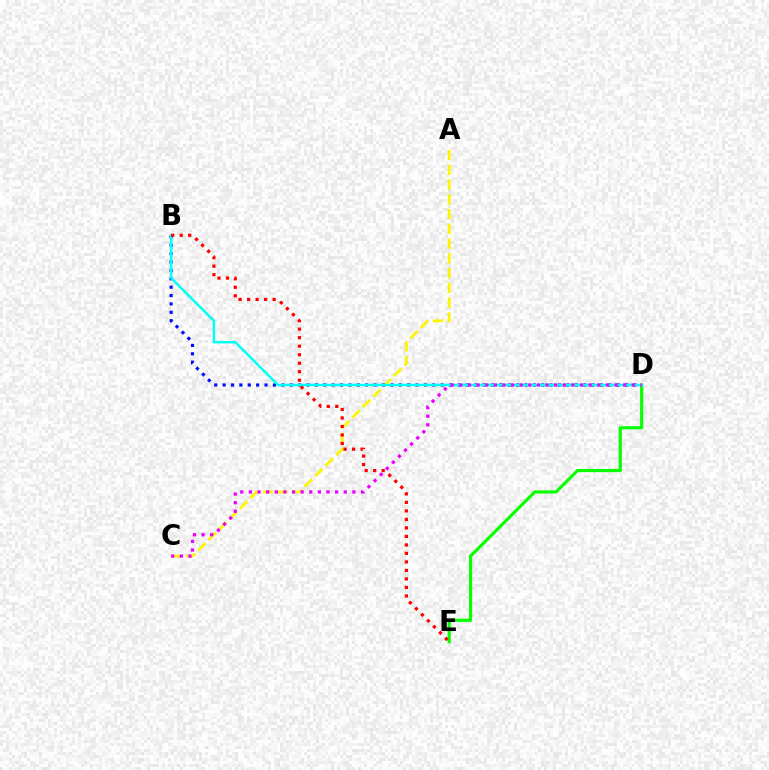{('A', 'C'): [{'color': '#fcf500', 'line_style': 'dashed', 'thickness': 2.01}], ('B', 'D'): [{'color': '#0010ff', 'line_style': 'dotted', 'thickness': 2.28}, {'color': '#00fff6', 'line_style': 'solid', 'thickness': 1.76}], ('D', 'E'): [{'color': '#08ff00', 'line_style': 'solid', 'thickness': 2.27}], ('C', 'D'): [{'color': '#ee00ff', 'line_style': 'dotted', 'thickness': 2.34}], ('B', 'E'): [{'color': '#ff0000', 'line_style': 'dotted', 'thickness': 2.31}]}